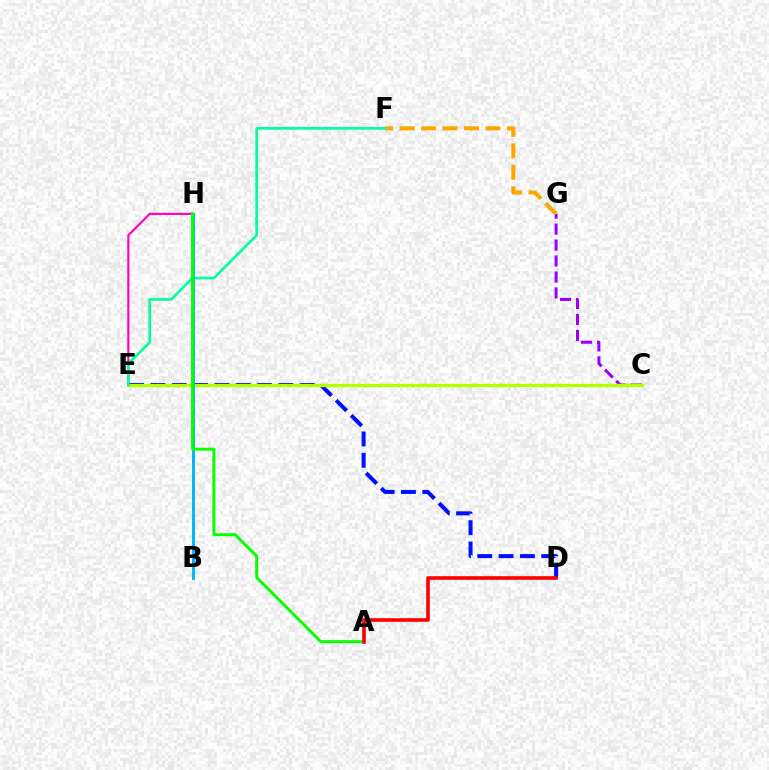{('D', 'E'): [{'color': '#0010ff', 'line_style': 'dashed', 'thickness': 2.9}], ('C', 'G'): [{'color': '#9b00ff', 'line_style': 'dashed', 'thickness': 2.17}], ('C', 'E'): [{'color': '#b3ff00', 'line_style': 'solid', 'thickness': 2.41}], ('F', 'G'): [{'color': '#ffa500', 'line_style': 'dashed', 'thickness': 2.91}], ('E', 'H'): [{'color': '#ff00bd', 'line_style': 'solid', 'thickness': 1.54}], ('E', 'F'): [{'color': '#00ff9d', 'line_style': 'solid', 'thickness': 1.9}], ('B', 'H'): [{'color': '#00b5ff', 'line_style': 'solid', 'thickness': 2.12}], ('A', 'H'): [{'color': '#08ff00', 'line_style': 'solid', 'thickness': 2.13}], ('A', 'D'): [{'color': '#ff0000', 'line_style': 'solid', 'thickness': 2.61}]}